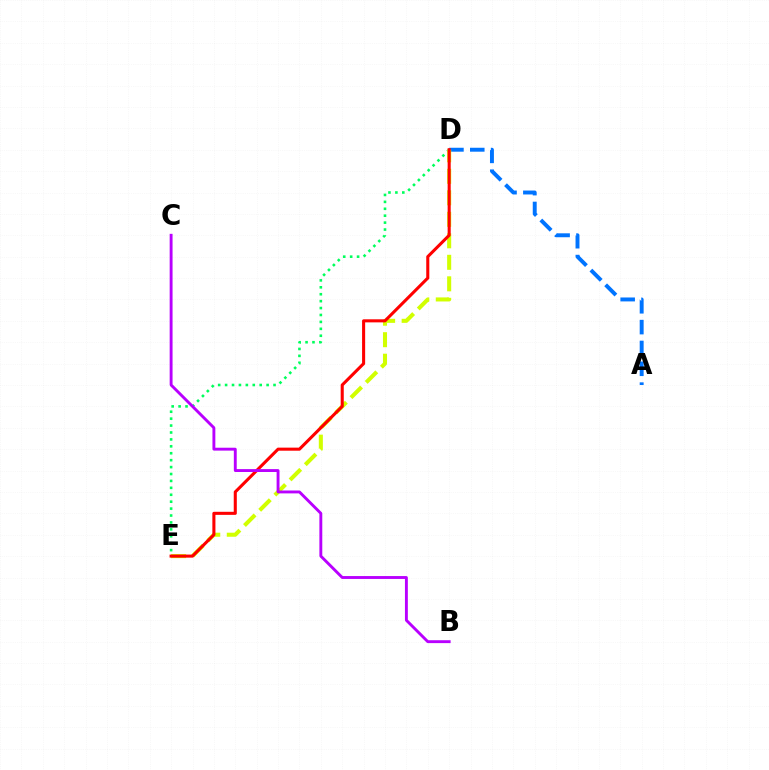{('A', 'D'): [{'color': '#0074ff', 'line_style': 'dashed', 'thickness': 2.83}], ('D', 'E'): [{'color': '#00ff5c', 'line_style': 'dotted', 'thickness': 1.88}, {'color': '#d1ff00', 'line_style': 'dashed', 'thickness': 2.92}, {'color': '#ff0000', 'line_style': 'solid', 'thickness': 2.21}], ('B', 'C'): [{'color': '#b900ff', 'line_style': 'solid', 'thickness': 2.08}]}